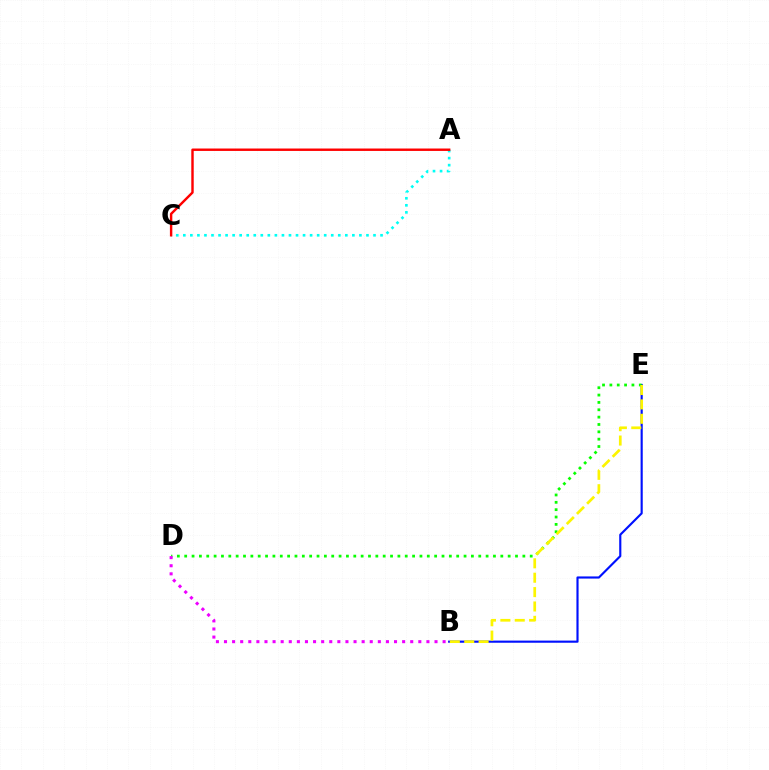{('B', 'E'): [{'color': '#0010ff', 'line_style': 'solid', 'thickness': 1.54}, {'color': '#fcf500', 'line_style': 'dashed', 'thickness': 1.95}], ('D', 'E'): [{'color': '#08ff00', 'line_style': 'dotted', 'thickness': 2.0}], ('A', 'C'): [{'color': '#00fff6', 'line_style': 'dotted', 'thickness': 1.91}, {'color': '#ff0000', 'line_style': 'solid', 'thickness': 1.75}], ('B', 'D'): [{'color': '#ee00ff', 'line_style': 'dotted', 'thickness': 2.2}]}